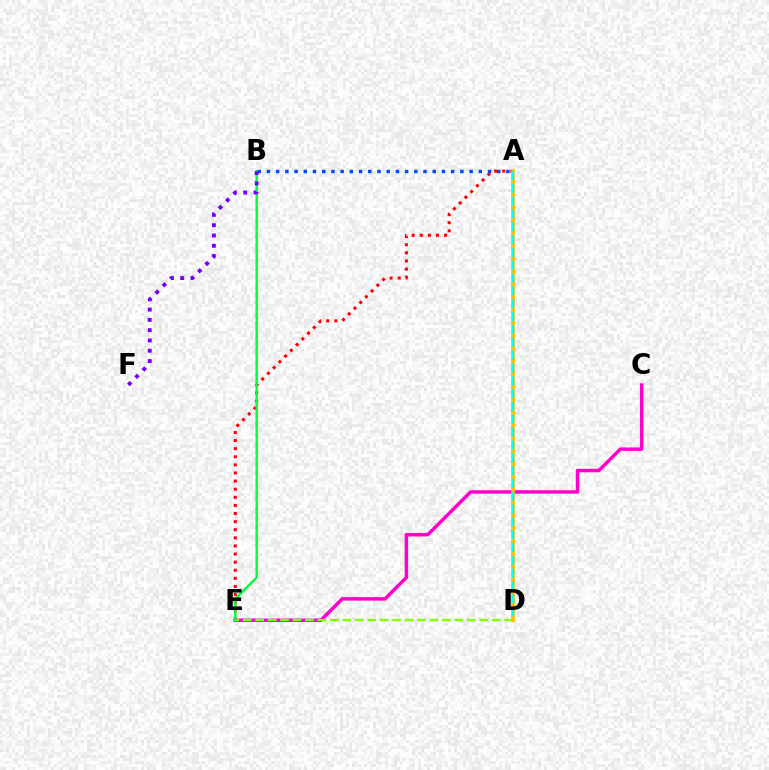{('A', 'E'): [{'color': '#ff0000', 'line_style': 'dotted', 'thickness': 2.2}], ('A', 'B'): [{'color': '#004bff', 'line_style': 'dotted', 'thickness': 2.5}], ('C', 'E'): [{'color': '#ff00cf', 'line_style': 'solid', 'thickness': 2.49}], ('D', 'E'): [{'color': '#84ff00', 'line_style': 'dashed', 'thickness': 1.69}], ('A', 'D'): [{'color': '#ffbd00', 'line_style': 'solid', 'thickness': 2.64}, {'color': '#00fff6', 'line_style': 'dashed', 'thickness': 1.74}], ('B', 'E'): [{'color': '#00ff39', 'line_style': 'solid', 'thickness': 1.72}], ('B', 'F'): [{'color': '#7200ff', 'line_style': 'dotted', 'thickness': 2.8}]}